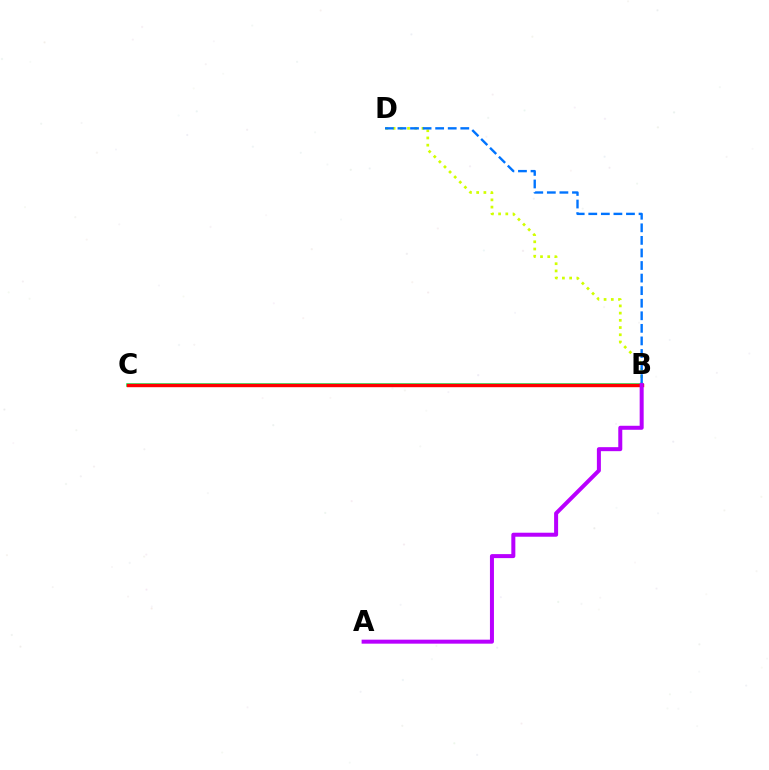{('B', 'D'): [{'color': '#d1ff00', 'line_style': 'dotted', 'thickness': 1.96}, {'color': '#0074ff', 'line_style': 'dashed', 'thickness': 1.71}], ('B', 'C'): [{'color': '#00ff5c', 'line_style': 'solid', 'thickness': 2.55}, {'color': '#ff0000', 'line_style': 'solid', 'thickness': 2.46}], ('A', 'B'): [{'color': '#b900ff', 'line_style': 'solid', 'thickness': 2.88}]}